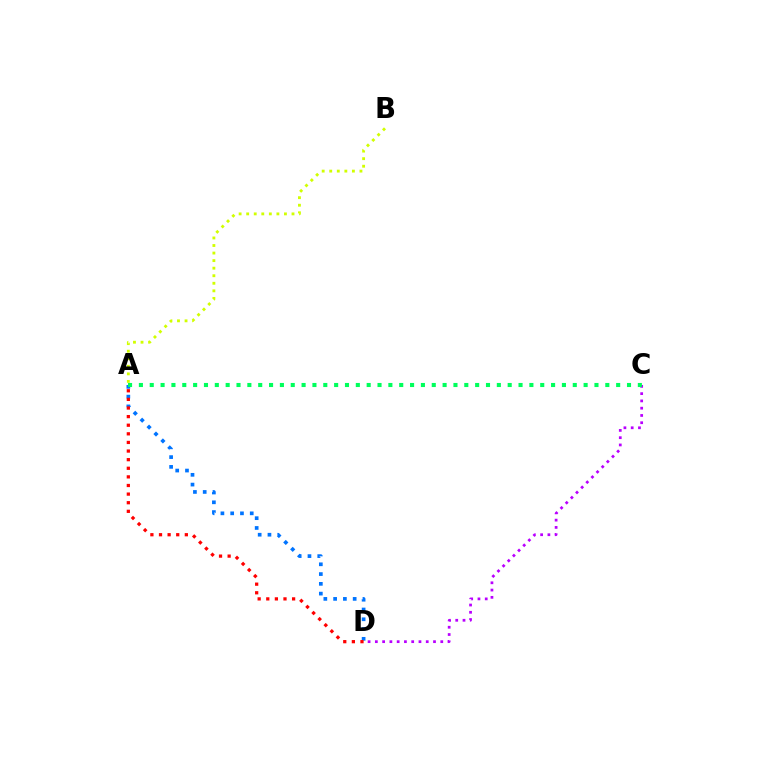{('C', 'D'): [{'color': '#b900ff', 'line_style': 'dotted', 'thickness': 1.98}], ('A', 'D'): [{'color': '#0074ff', 'line_style': 'dotted', 'thickness': 2.66}, {'color': '#ff0000', 'line_style': 'dotted', 'thickness': 2.34}], ('A', 'C'): [{'color': '#00ff5c', 'line_style': 'dotted', 'thickness': 2.95}], ('A', 'B'): [{'color': '#d1ff00', 'line_style': 'dotted', 'thickness': 2.05}]}